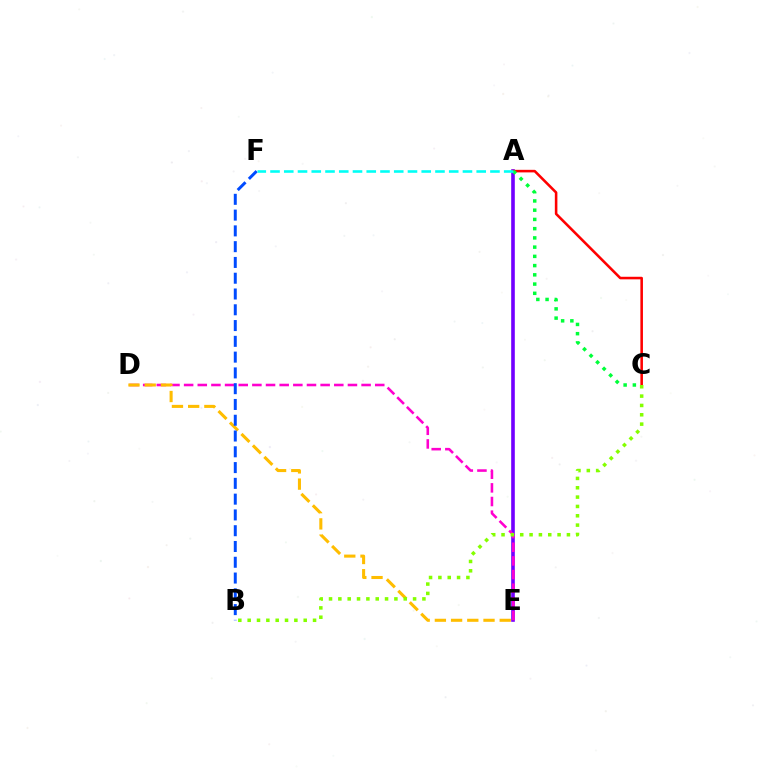{('A', 'E'): [{'color': '#7200ff', 'line_style': 'solid', 'thickness': 2.6}], ('D', 'E'): [{'color': '#ff00cf', 'line_style': 'dashed', 'thickness': 1.85}, {'color': '#ffbd00', 'line_style': 'dashed', 'thickness': 2.2}], ('A', 'C'): [{'color': '#ff0000', 'line_style': 'solid', 'thickness': 1.85}, {'color': '#00ff39', 'line_style': 'dotted', 'thickness': 2.51}], ('B', 'F'): [{'color': '#004bff', 'line_style': 'dashed', 'thickness': 2.14}], ('B', 'C'): [{'color': '#84ff00', 'line_style': 'dotted', 'thickness': 2.54}], ('A', 'F'): [{'color': '#00fff6', 'line_style': 'dashed', 'thickness': 1.87}]}